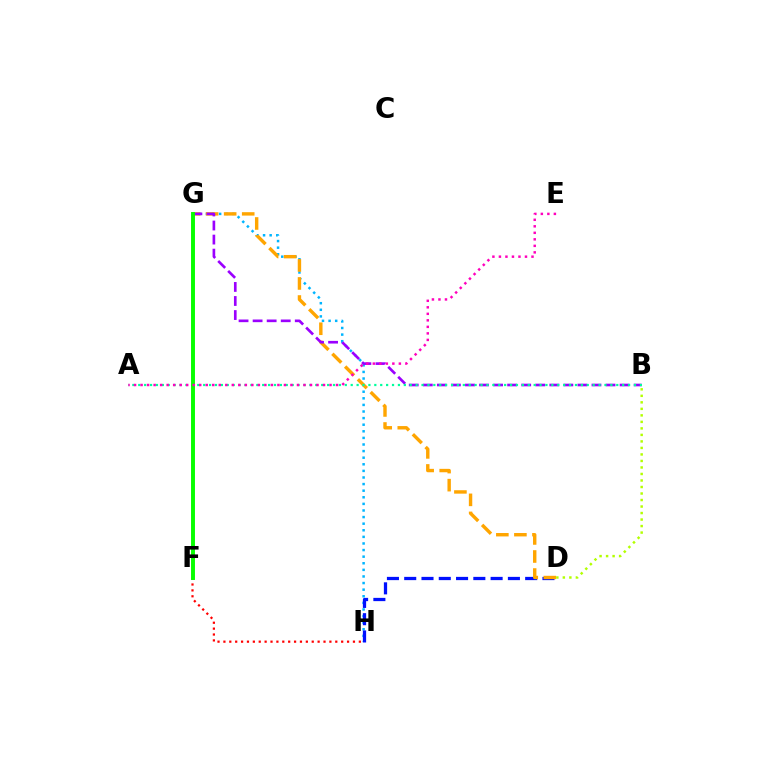{('G', 'H'): [{'color': '#00b5ff', 'line_style': 'dotted', 'thickness': 1.79}], ('D', 'H'): [{'color': '#0010ff', 'line_style': 'dashed', 'thickness': 2.35}], ('D', 'G'): [{'color': '#ffa500', 'line_style': 'dashed', 'thickness': 2.45}], ('B', 'G'): [{'color': '#9b00ff', 'line_style': 'dashed', 'thickness': 1.91}], ('A', 'B'): [{'color': '#00ff9d', 'line_style': 'dotted', 'thickness': 1.6}], ('B', 'D'): [{'color': '#b3ff00', 'line_style': 'dotted', 'thickness': 1.77}], ('F', 'H'): [{'color': '#ff0000', 'line_style': 'dotted', 'thickness': 1.6}], ('F', 'G'): [{'color': '#08ff00', 'line_style': 'solid', 'thickness': 2.83}], ('A', 'E'): [{'color': '#ff00bd', 'line_style': 'dotted', 'thickness': 1.77}]}